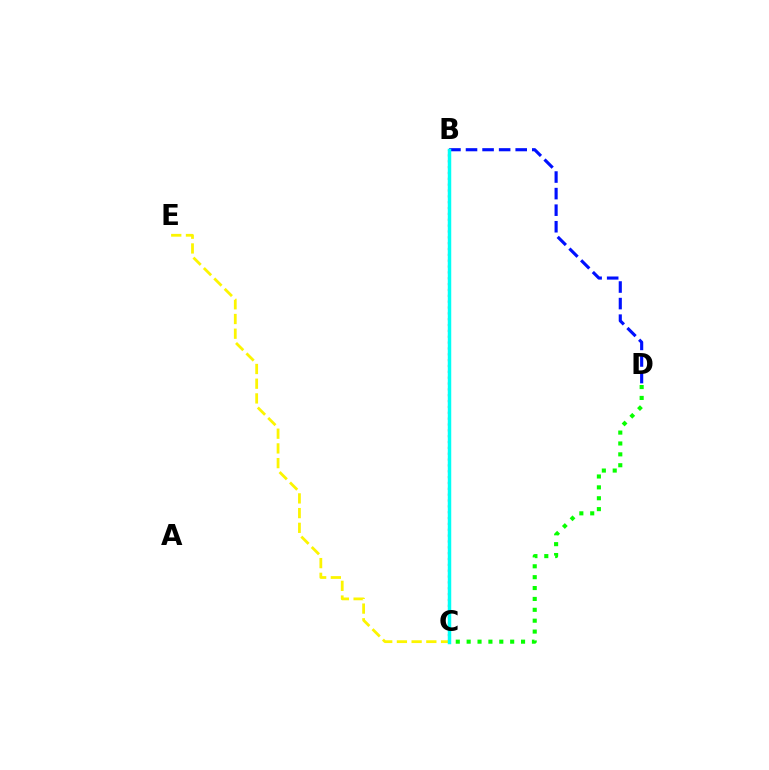{('B', 'C'): [{'color': '#ff0000', 'line_style': 'dotted', 'thickness': 1.59}, {'color': '#ee00ff', 'line_style': 'dashed', 'thickness': 1.81}, {'color': '#00fff6', 'line_style': 'solid', 'thickness': 2.51}], ('B', 'D'): [{'color': '#0010ff', 'line_style': 'dashed', 'thickness': 2.25}], ('C', 'D'): [{'color': '#08ff00', 'line_style': 'dotted', 'thickness': 2.96}], ('C', 'E'): [{'color': '#fcf500', 'line_style': 'dashed', 'thickness': 2.0}]}